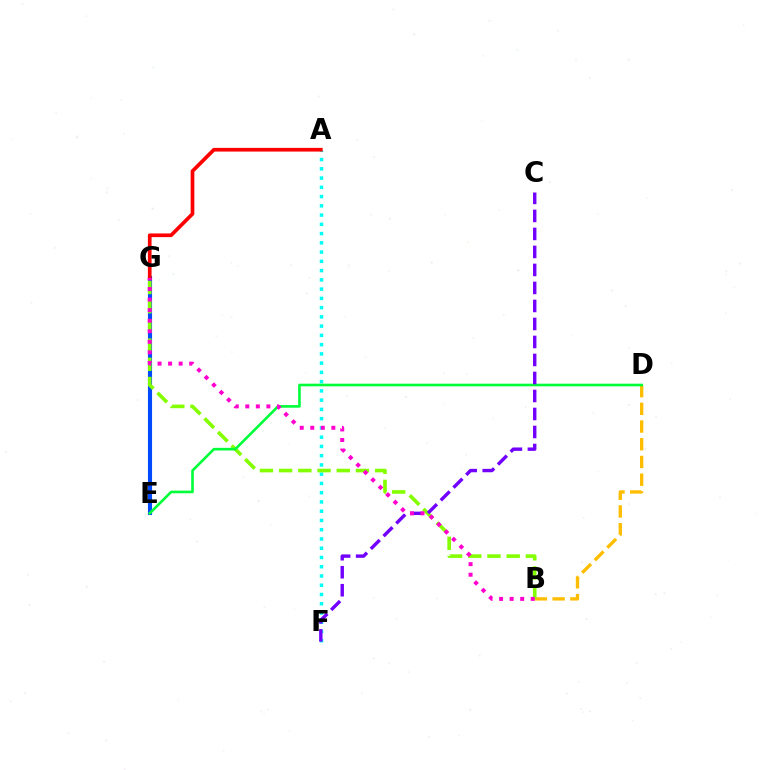{('A', 'F'): [{'color': '#00fff6', 'line_style': 'dotted', 'thickness': 2.51}], ('E', 'G'): [{'color': '#004bff', 'line_style': 'solid', 'thickness': 2.97}], ('B', 'D'): [{'color': '#ffbd00', 'line_style': 'dashed', 'thickness': 2.41}], ('B', 'G'): [{'color': '#84ff00', 'line_style': 'dashed', 'thickness': 2.61}, {'color': '#ff00cf', 'line_style': 'dotted', 'thickness': 2.87}], ('D', 'E'): [{'color': '#00ff39', 'line_style': 'solid', 'thickness': 1.89}], ('C', 'F'): [{'color': '#7200ff', 'line_style': 'dashed', 'thickness': 2.45}], ('A', 'G'): [{'color': '#ff0000', 'line_style': 'solid', 'thickness': 2.65}]}